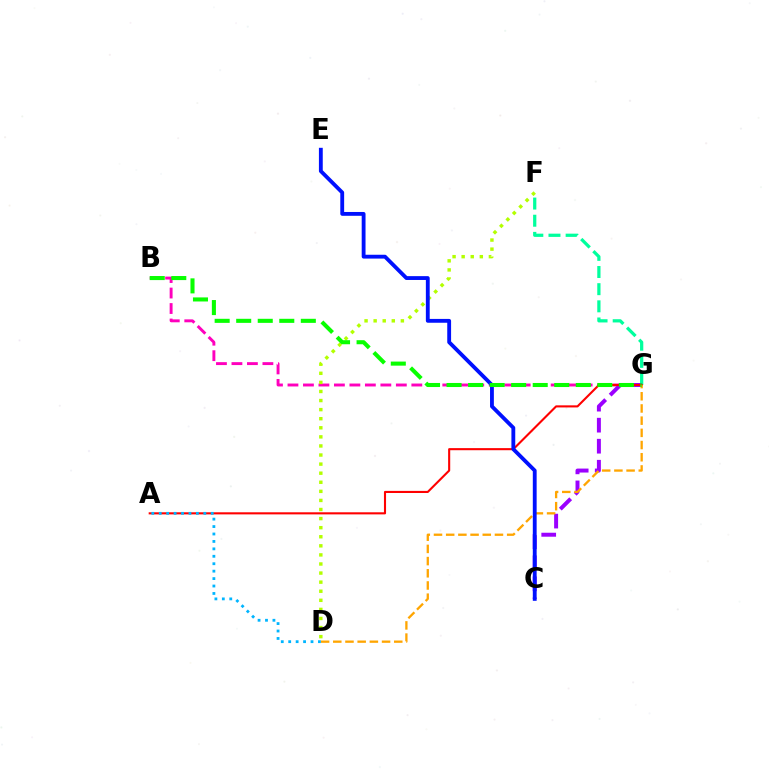{('B', 'G'): [{'color': '#ff00bd', 'line_style': 'dashed', 'thickness': 2.1}, {'color': '#08ff00', 'line_style': 'dashed', 'thickness': 2.93}], ('F', 'G'): [{'color': '#00ff9d', 'line_style': 'dashed', 'thickness': 2.33}], ('C', 'G'): [{'color': '#9b00ff', 'line_style': 'dashed', 'thickness': 2.86}], ('A', 'G'): [{'color': '#ff0000', 'line_style': 'solid', 'thickness': 1.51}], ('D', 'G'): [{'color': '#ffa500', 'line_style': 'dashed', 'thickness': 1.66}], ('D', 'F'): [{'color': '#b3ff00', 'line_style': 'dotted', 'thickness': 2.47}], ('A', 'D'): [{'color': '#00b5ff', 'line_style': 'dotted', 'thickness': 2.02}], ('C', 'E'): [{'color': '#0010ff', 'line_style': 'solid', 'thickness': 2.76}]}